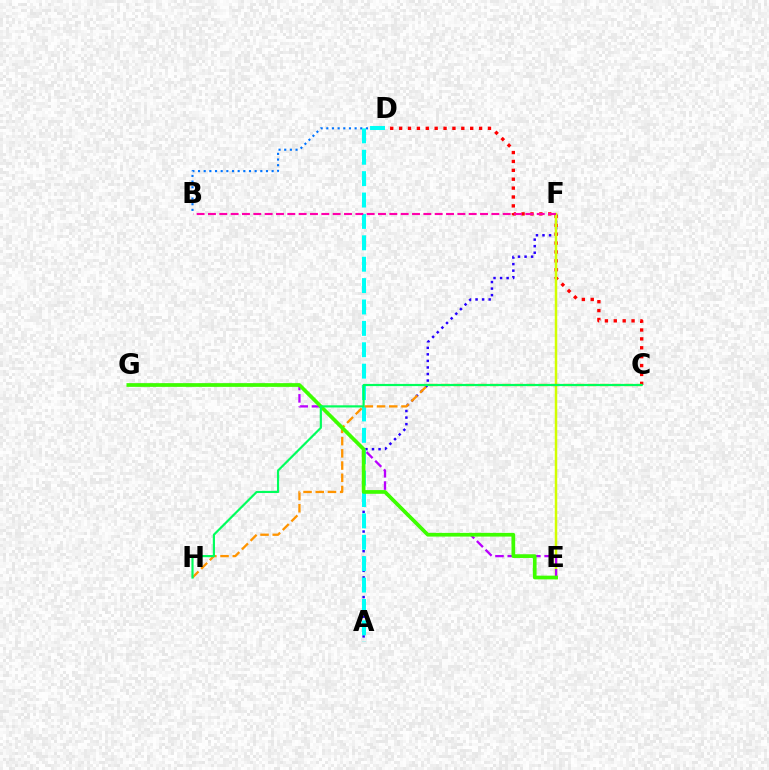{('A', 'F'): [{'color': '#2500ff', 'line_style': 'dotted', 'thickness': 1.78}], ('C', 'D'): [{'color': '#ff0000', 'line_style': 'dotted', 'thickness': 2.41}], ('E', 'F'): [{'color': '#d1ff00', 'line_style': 'solid', 'thickness': 1.79}], ('B', 'D'): [{'color': '#0074ff', 'line_style': 'dotted', 'thickness': 1.54}], ('A', 'D'): [{'color': '#00fff6', 'line_style': 'dashed', 'thickness': 2.91}], ('E', 'G'): [{'color': '#b900ff', 'line_style': 'dashed', 'thickness': 1.67}, {'color': '#3dff00', 'line_style': 'solid', 'thickness': 2.67}], ('B', 'F'): [{'color': '#ff00ac', 'line_style': 'dashed', 'thickness': 1.54}], ('C', 'H'): [{'color': '#ff9400', 'line_style': 'dashed', 'thickness': 1.66}, {'color': '#00ff5c', 'line_style': 'solid', 'thickness': 1.57}]}